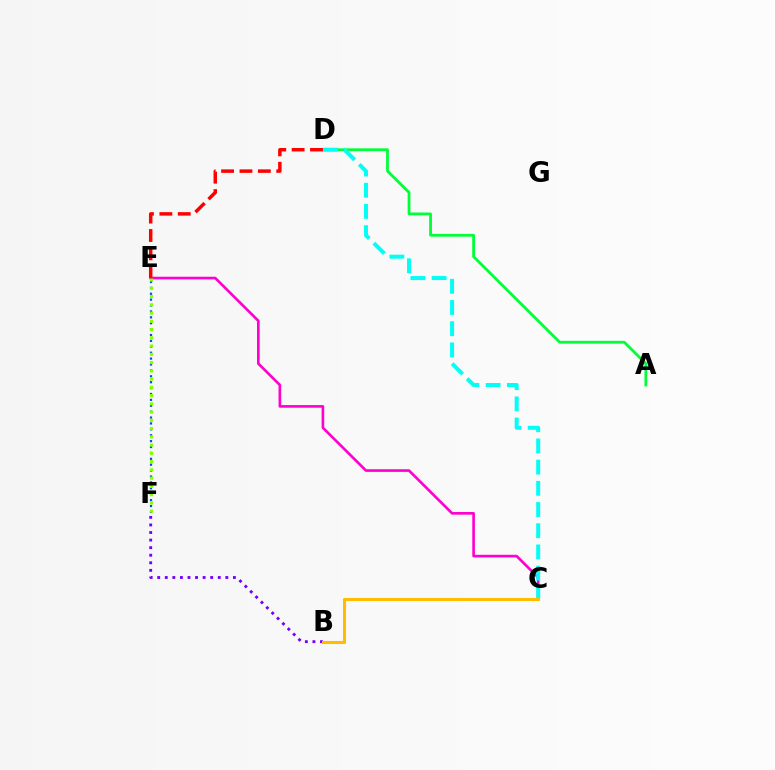{('B', 'F'): [{'color': '#7200ff', 'line_style': 'dotted', 'thickness': 2.06}], ('A', 'D'): [{'color': '#00ff39', 'line_style': 'solid', 'thickness': 2.01}], ('C', 'E'): [{'color': '#ff00cf', 'line_style': 'solid', 'thickness': 1.91}], ('E', 'F'): [{'color': '#004bff', 'line_style': 'dotted', 'thickness': 1.6}, {'color': '#84ff00', 'line_style': 'dotted', 'thickness': 2.24}], ('C', 'D'): [{'color': '#00fff6', 'line_style': 'dashed', 'thickness': 2.88}], ('D', 'E'): [{'color': '#ff0000', 'line_style': 'dashed', 'thickness': 2.5}], ('B', 'C'): [{'color': '#ffbd00', 'line_style': 'solid', 'thickness': 2.23}]}